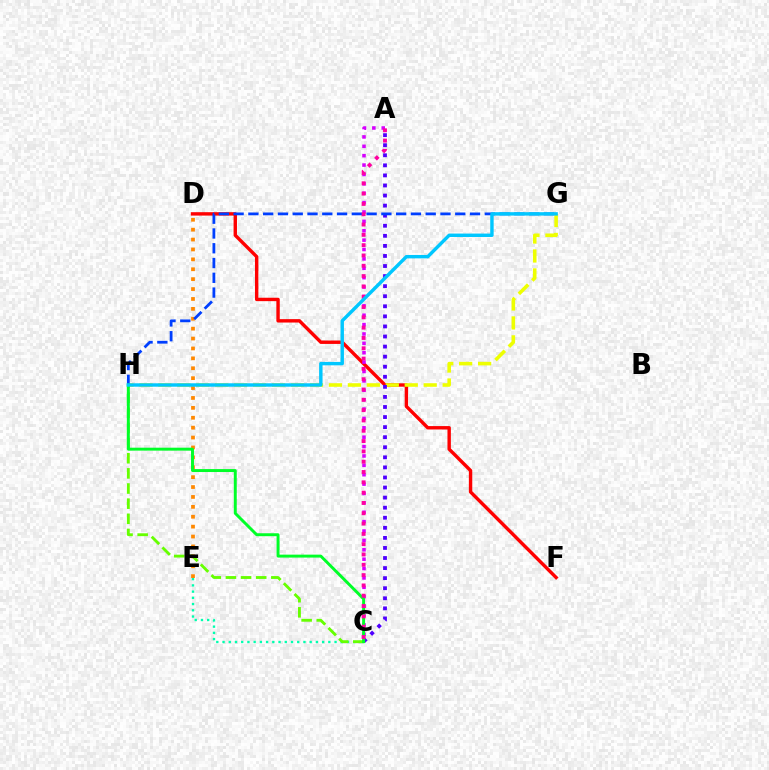{('D', 'F'): [{'color': '#ff0000', 'line_style': 'solid', 'thickness': 2.45}], ('C', 'E'): [{'color': '#00ffaf', 'line_style': 'dotted', 'thickness': 1.69}], ('G', 'H'): [{'color': '#eeff00', 'line_style': 'dashed', 'thickness': 2.57}, {'color': '#003fff', 'line_style': 'dashed', 'thickness': 2.01}, {'color': '#00c7ff', 'line_style': 'solid', 'thickness': 2.46}], ('A', 'C'): [{'color': '#4f00ff', 'line_style': 'dotted', 'thickness': 2.74}, {'color': '#d600ff', 'line_style': 'dotted', 'thickness': 2.55}, {'color': '#ff00a0', 'line_style': 'dotted', 'thickness': 2.8}], ('D', 'E'): [{'color': '#ff8800', 'line_style': 'dotted', 'thickness': 2.69}], ('C', 'H'): [{'color': '#66ff00', 'line_style': 'dashed', 'thickness': 2.06}, {'color': '#00ff27', 'line_style': 'solid', 'thickness': 2.12}]}